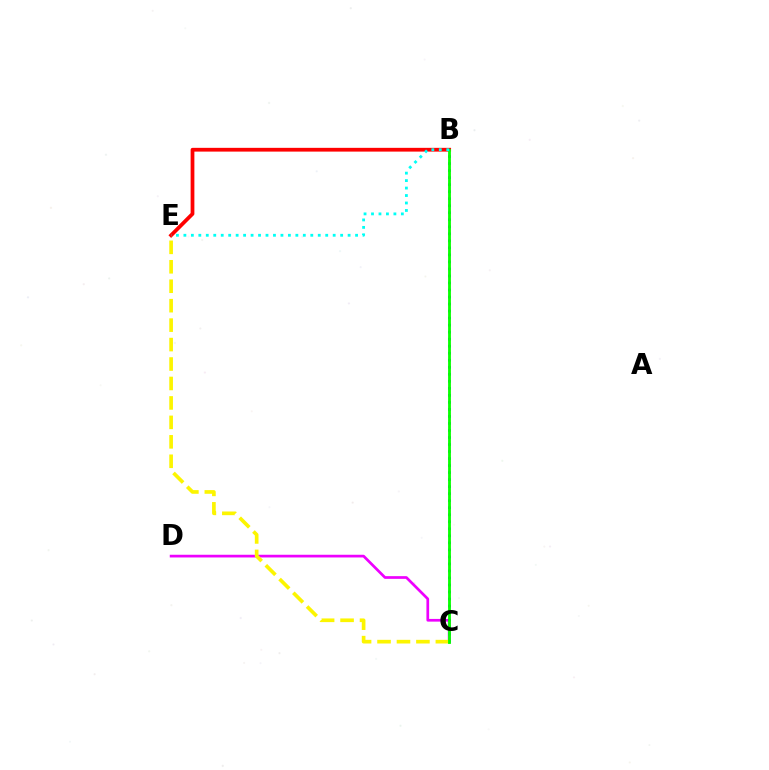{('C', 'D'): [{'color': '#ee00ff', 'line_style': 'solid', 'thickness': 1.95}], ('B', 'C'): [{'color': '#0010ff', 'line_style': 'dotted', 'thickness': 1.91}, {'color': '#08ff00', 'line_style': 'solid', 'thickness': 2.04}], ('B', 'E'): [{'color': '#ff0000', 'line_style': 'solid', 'thickness': 2.71}, {'color': '#00fff6', 'line_style': 'dotted', 'thickness': 2.03}], ('C', 'E'): [{'color': '#fcf500', 'line_style': 'dashed', 'thickness': 2.64}]}